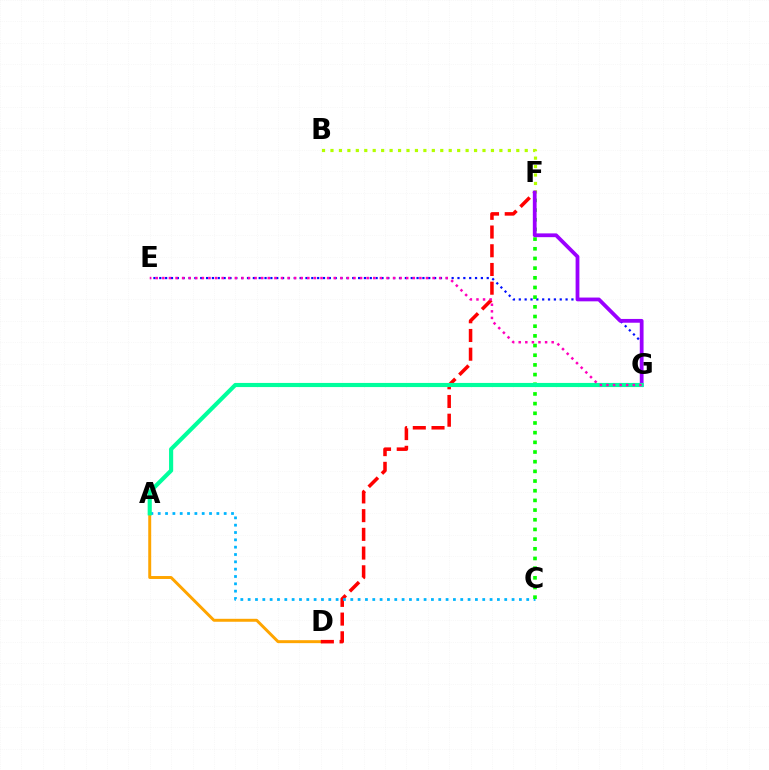{('A', 'D'): [{'color': '#ffa500', 'line_style': 'solid', 'thickness': 2.13}], ('D', 'F'): [{'color': '#ff0000', 'line_style': 'dashed', 'thickness': 2.54}], ('A', 'C'): [{'color': '#00b5ff', 'line_style': 'dotted', 'thickness': 1.99}], ('B', 'F'): [{'color': '#b3ff00', 'line_style': 'dotted', 'thickness': 2.29}], ('E', 'G'): [{'color': '#0010ff', 'line_style': 'dotted', 'thickness': 1.59}, {'color': '#ff00bd', 'line_style': 'dotted', 'thickness': 1.79}], ('C', 'F'): [{'color': '#08ff00', 'line_style': 'dotted', 'thickness': 2.63}], ('F', 'G'): [{'color': '#9b00ff', 'line_style': 'solid', 'thickness': 2.72}], ('A', 'G'): [{'color': '#00ff9d', 'line_style': 'solid', 'thickness': 2.98}]}